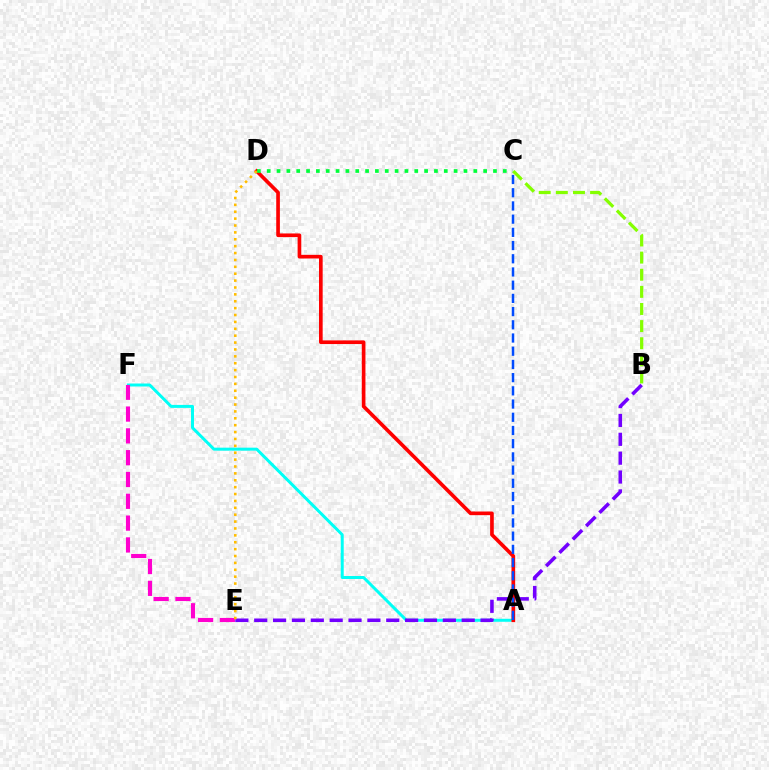{('A', 'F'): [{'color': '#00fff6', 'line_style': 'solid', 'thickness': 2.15}], ('E', 'F'): [{'color': '#ff00cf', 'line_style': 'dashed', 'thickness': 2.96}], ('B', 'C'): [{'color': '#84ff00', 'line_style': 'dashed', 'thickness': 2.33}], ('A', 'D'): [{'color': '#ff0000', 'line_style': 'solid', 'thickness': 2.64}], ('C', 'D'): [{'color': '#00ff39', 'line_style': 'dotted', 'thickness': 2.67}], ('B', 'E'): [{'color': '#7200ff', 'line_style': 'dashed', 'thickness': 2.56}], ('D', 'E'): [{'color': '#ffbd00', 'line_style': 'dotted', 'thickness': 1.87}], ('A', 'C'): [{'color': '#004bff', 'line_style': 'dashed', 'thickness': 1.79}]}